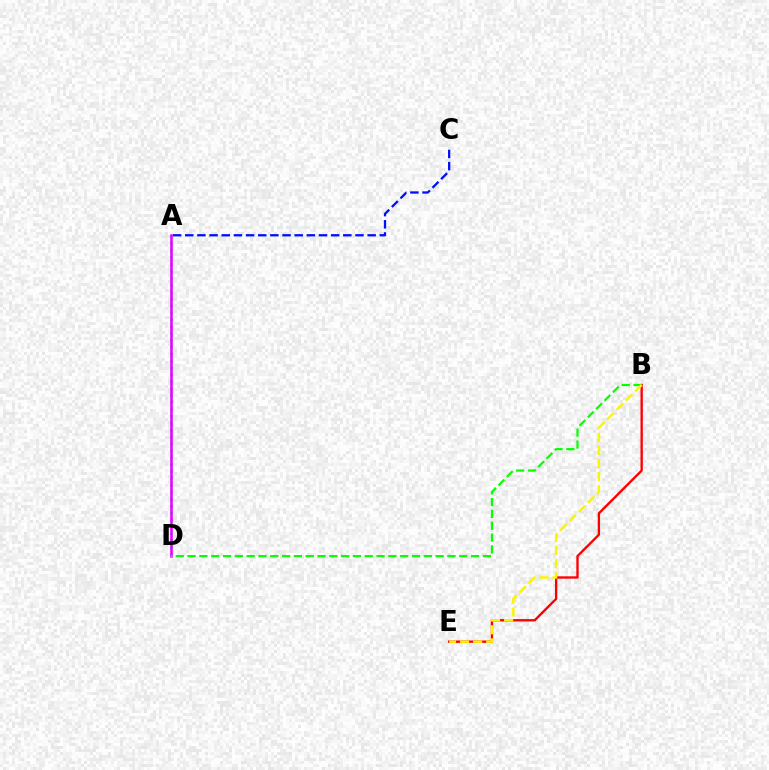{('A', 'D'): [{'color': '#00fff6', 'line_style': 'dotted', 'thickness': 1.88}, {'color': '#ee00ff', 'line_style': 'solid', 'thickness': 1.85}], ('A', 'C'): [{'color': '#0010ff', 'line_style': 'dashed', 'thickness': 1.65}], ('B', 'E'): [{'color': '#ff0000', 'line_style': 'solid', 'thickness': 1.69}, {'color': '#fcf500', 'line_style': 'dashed', 'thickness': 1.78}], ('B', 'D'): [{'color': '#08ff00', 'line_style': 'dashed', 'thickness': 1.6}]}